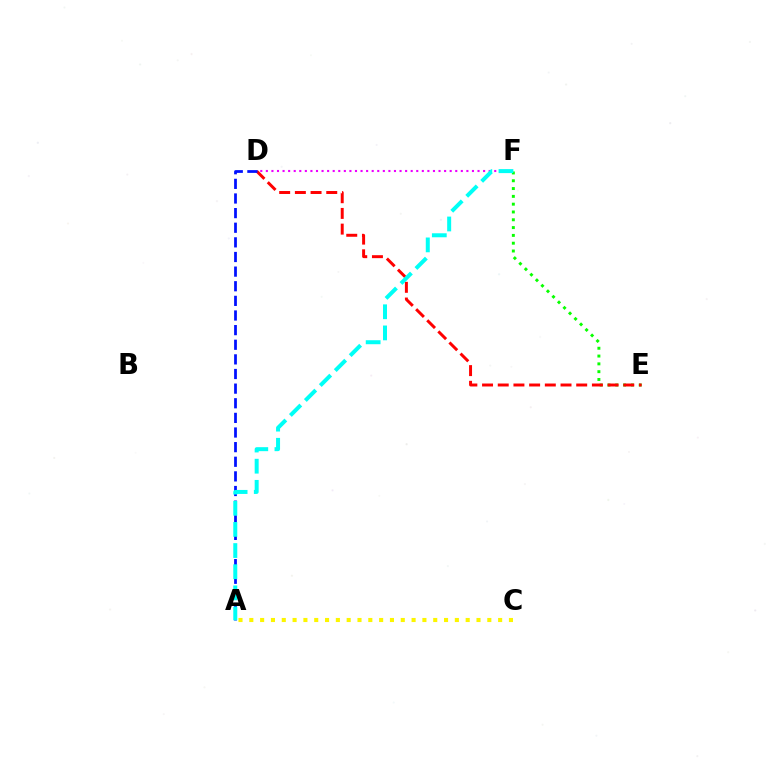{('E', 'F'): [{'color': '#08ff00', 'line_style': 'dotted', 'thickness': 2.12}], ('D', 'E'): [{'color': '#ff0000', 'line_style': 'dashed', 'thickness': 2.13}], ('D', 'F'): [{'color': '#ee00ff', 'line_style': 'dotted', 'thickness': 1.51}], ('A', 'C'): [{'color': '#fcf500', 'line_style': 'dotted', 'thickness': 2.94}], ('A', 'D'): [{'color': '#0010ff', 'line_style': 'dashed', 'thickness': 1.99}], ('A', 'F'): [{'color': '#00fff6', 'line_style': 'dashed', 'thickness': 2.87}]}